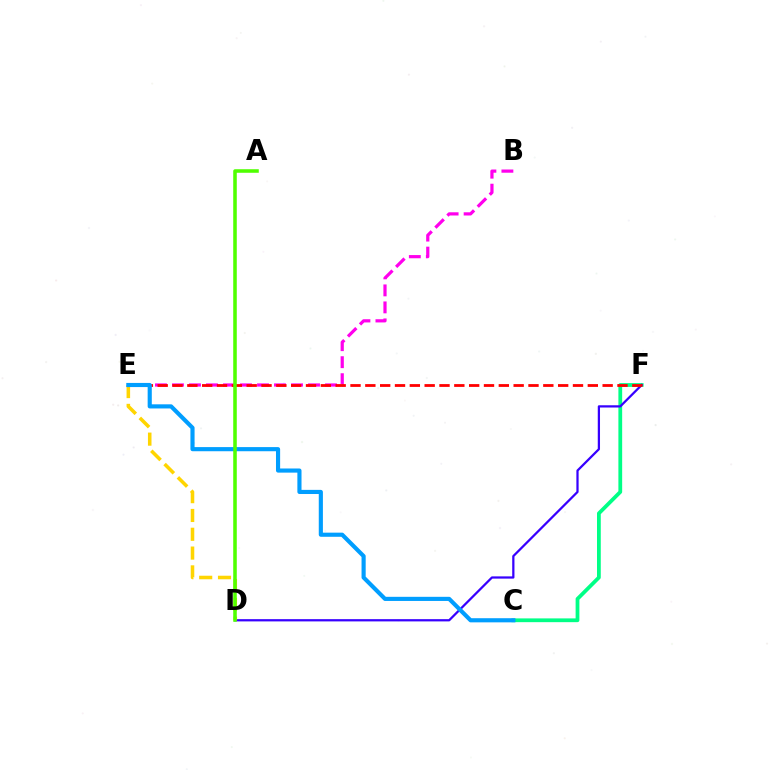{('C', 'F'): [{'color': '#00ff86', 'line_style': 'solid', 'thickness': 2.72}], ('D', 'F'): [{'color': '#3700ff', 'line_style': 'solid', 'thickness': 1.62}], ('B', 'E'): [{'color': '#ff00ed', 'line_style': 'dashed', 'thickness': 2.31}], ('E', 'F'): [{'color': '#ff0000', 'line_style': 'dashed', 'thickness': 2.01}], ('D', 'E'): [{'color': '#ffd500', 'line_style': 'dashed', 'thickness': 2.56}], ('C', 'E'): [{'color': '#009eff', 'line_style': 'solid', 'thickness': 2.98}], ('A', 'D'): [{'color': '#4fff00', 'line_style': 'solid', 'thickness': 2.56}]}